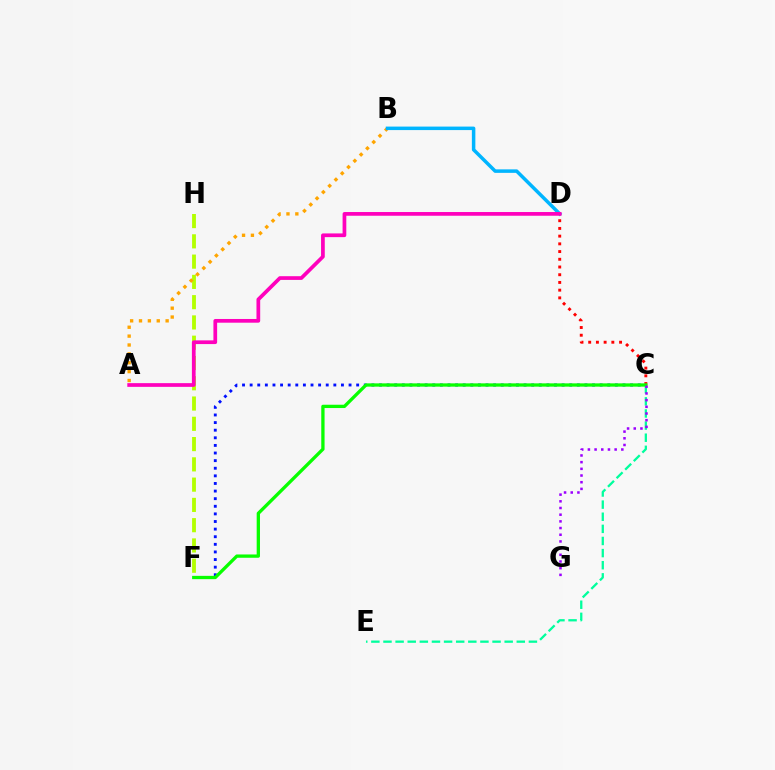{('F', 'H'): [{'color': '#b3ff00', 'line_style': 'dashed', 'thickness': 2.75}], ('A', 'B'): [{'color': '#ffa500', 'line_style': 'dotted', 'thickness': 2.41}], ('C', 'F'): [{'color': '#0010ff', 'line_style': 'dotted', 'thickness': 2.07}, {'color': '#08ff00', 'line_style': 'solid', 'thickness': 2.38}], ('B', 'D'): [{'color': '#00b5ff', 'line_style': 'solid', 'thickness': 2.52}], ('C', 'D'): [{'color': '#ff0000', 'line_style': 'dotted', 'thickness': 2.1}], ('A', 'D'): [{'color': '#ff00bd', 'line_style': 'solid', 'thickness': 2.67}], ('C', 'E'): [{'color': '#00ff9d', 'line_style': 'dashed', 'thickness': 1.65}], ('C', 'G'): [{'color': '#9b00ff', 'line_style': 'dotted', 'thickness': 1.82}]}